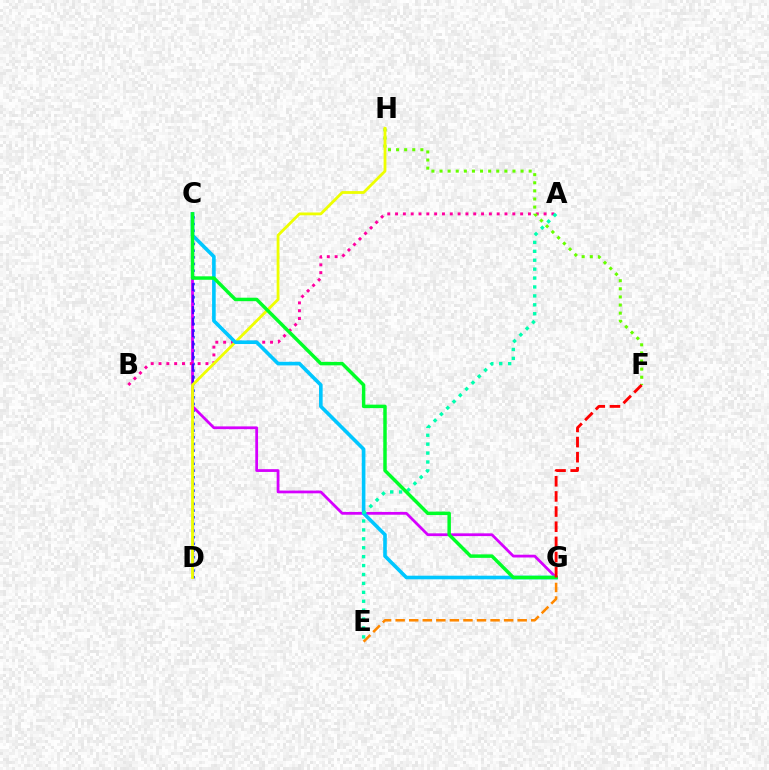{('C', 'D'): [{'color': '#003fff', 'line_style': 'dotted', 'thickness': 1.81}, {'color': '#4f00ff', 'line_style': 'dashed', 'thickness': 1.56}], ('C', 'G'): [{'color': '#d600ff', 'line_style': 'solid', 'thickness': 1.99}, {'color': '#00c7ff', 'line_style': 'solid', 'thickness': 2.6}, {'color': '#00ff27', 'line_style': 'solid', 'thickness': 2.5}], ('A', 'B'): [{'color': '#ff00a0', 'line_style': 'dotted', 'thickness': 2.12}], ('F', 'H'): [{'color': '#66ff00', 'line_style': 'dotted', 'thickness': 2.2}], ('E', 'G'): [{'color': '#ff8800', 'line_style': 'dashed', 'thickness': 1.84}], ('D', 'H'): [{'color': '#eeff00', 'line_style': 'solid', 'thickness': 2.02}], ('A', 'E'): [{'color': '#00ffaf', 'line_style': 'dotted', 'thickness': 2.42}], ('F', 'G'): [{'color': '#ff0000', 'line_style': 'dashed', 'thickness': 2.06}]}